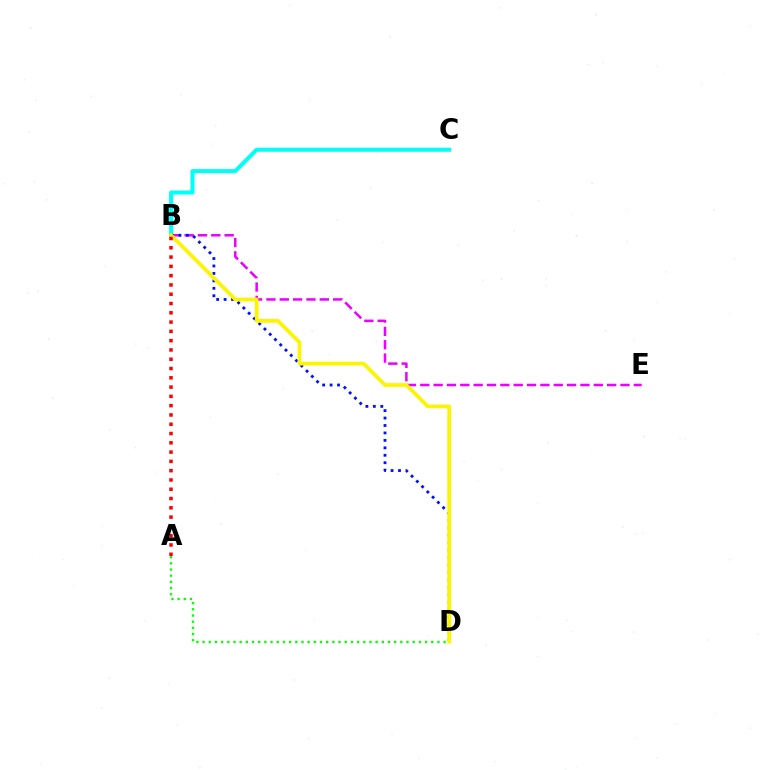{('B', 'C'): [{'color': '#00fff6', 'line_style': 'solid', 'thickness': 2.89}], ('B', 'E'): [{'color': '#ee00ff', 'line_style': 'dashed', 'thickness': 1.81}], ('B', 'D'): [{'color': '#0010ff', 'line_style': 'dotted', 'thickness': 2.02}, {'color': '#fcf500', 'line_style': 'solid', 'thickness': 2.66}], ('A', 'D'): [{'color': '#08ff00', 'line_style': 'dotted', 'thickness': 1.68}], ('A', 'B'): [{'color': '#ff0000', 'line_style': 'dotted', 'thickness': 2.52}]}